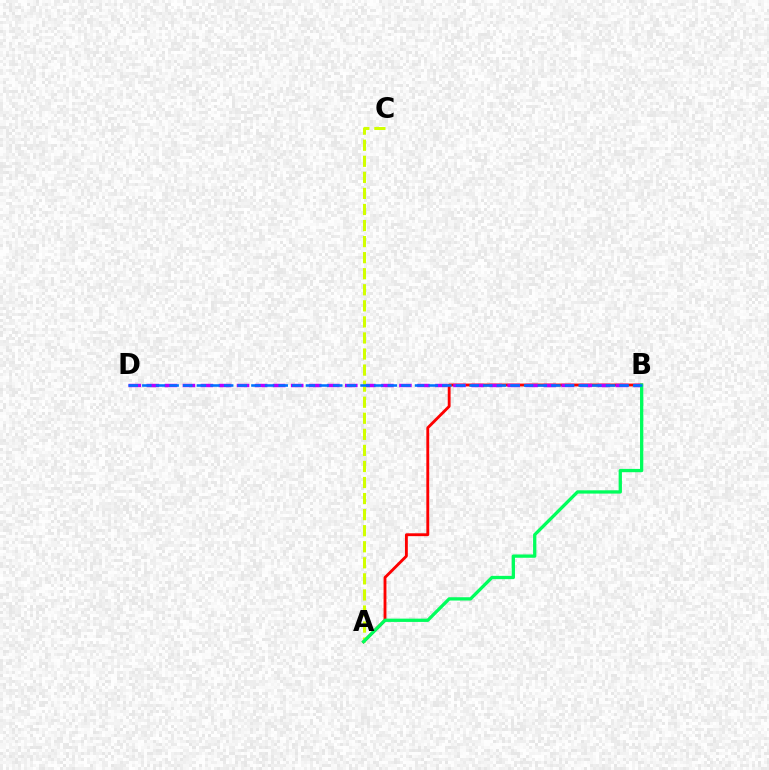{('A', 'B'): [{'color': '#ff0000', 'line_style': 'solid', 'thickness': 2.05}, {'color': '#00ff5c', 'line_style': 'solid', 'thickness': 2.37}], ('B', 'D'): [{'color': '#b900ff', 'line_style': 'dashed', 'thickness': 2.45}, {'color': '#0074ff', 'line_style': 'dashed', 'thickness': 1.85}], ('A', 'C'): [{'color': '#d1ff00', 'line_style': 'dashed', 'thickness': 2.18}]}